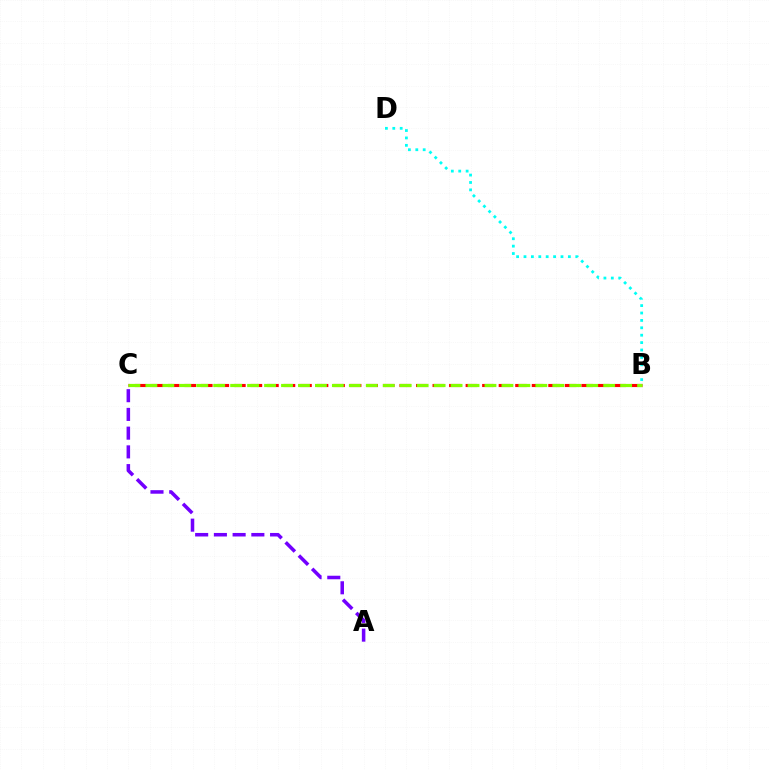{('B', 'C'): [{'color': '#ff0000', 'line_style': 'dashed', 'thickness': 2.25}, {'color': '#84ff00', 'line_style': 'dashed', 'thickness': 2.3}], ('A', 'C'): [{'color': '#7200ff', 'line_style': 'dashed', 'thickness': 2.54}], ('B', 'D'): [{'color': '#00fff6', 'line_style': 'dotted', 'thickness': 2.01}]}